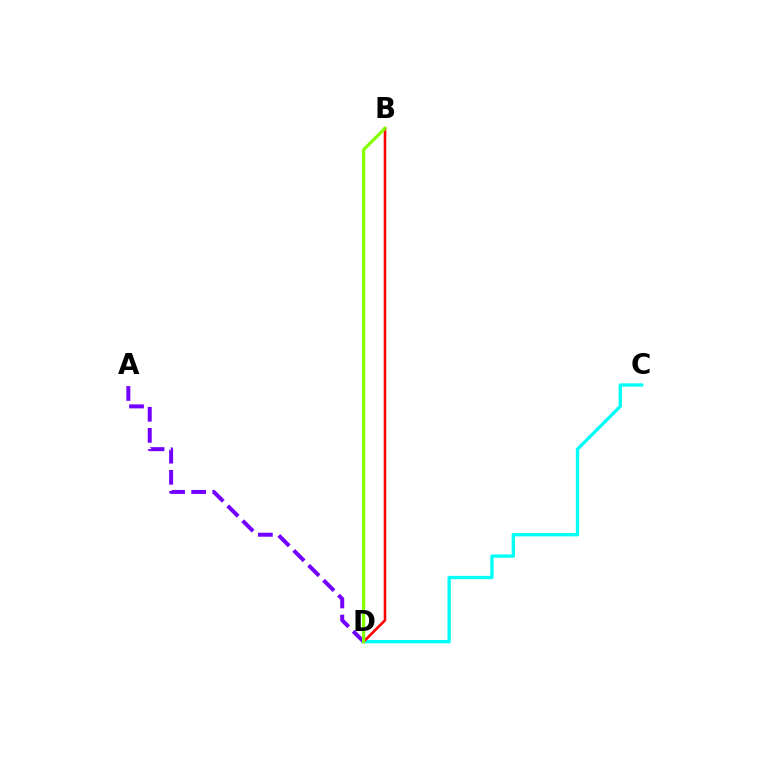{('C', 'D'): [{'color': '#00fff6', 'line_style': 'solid', 'thickness': 2.4}], ('B', 'D'): [{'color': '#ff0000', 'line_style': 'solid', 'thickness': 1.87}, {'color': '#84ff00', 'line_style': 'solid', 'thickness': 2.29}], ('A', 'D'): [{'color': '#7200ff', 'line_style': 'dashed', 'thickness': 2.87}]}